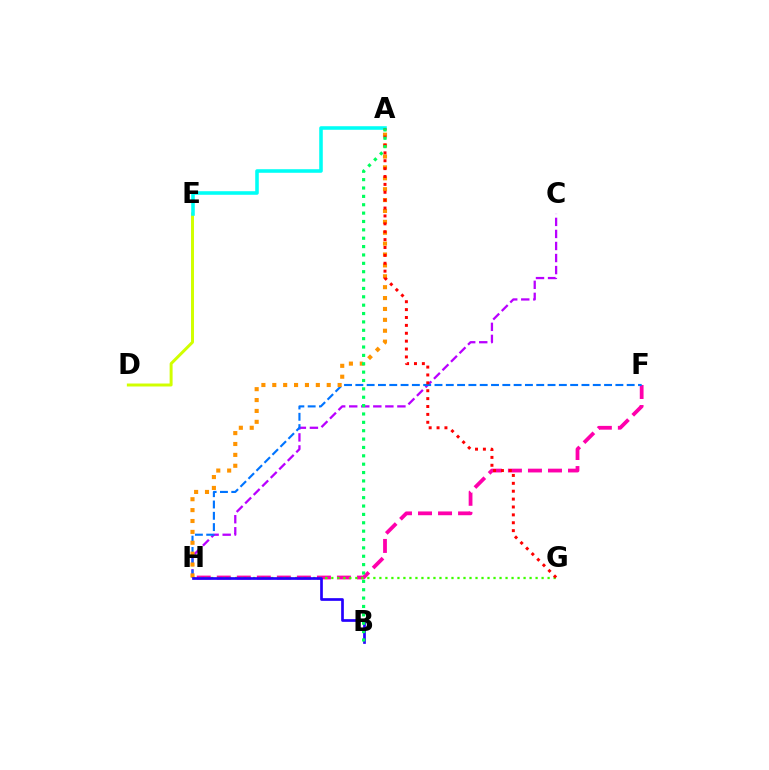{('D', 'E'): [{'color': '#d1ff00', 'line_style': 'solid', 'thickness': 2.14}], ('F', 'H'): [{'color': '#ff00ac', 'line_style': 'dashed', 'thickness': 2.72}, {'color': '#0074ff', 'line_style': 'dashed', 'thickness': 1.54}], ('C', 'H'): [{'color': '#b900ff', 'line_style': 'dashed', 'thickness': 1.64}], ('G', 'H'): [{'color': '#3dff00', 'line_style': 'dotted', 'thickness': 1.63}], ('A', 'E'): [{'color': '#00fff6', 'line_style': 'solid', 'thickness': 2.56}], ('A', 'H'): [{'color': '#ff9400', 'line_style': 'dotted', 'thickness': 2.96}], ('B', 'H'): [{'color': '#2500ff', 'line_style': 'solid', 'thickness': 1.94}], ('A', 'G'): [{'color': '#ff0000', 'line_style': 'dotted', 'thickness': 2.14}], ('A', 'B'): [{'color': '#00ff5c', 'line_style': 'dotted', 'thickness': 2.27}]}